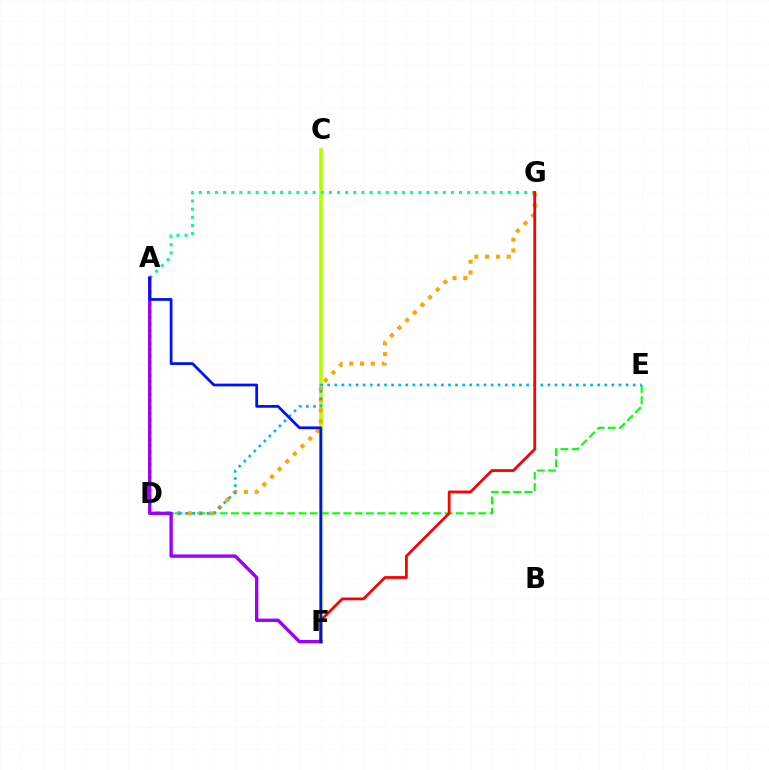{('C', 'F'): [{'color': '#b3ff00', 'line_style': 'solid', 'thickness': 2.6}], ('A', 'D'): [{'color': '#ff00bd', 'line_style': 'dotted', 'thickness': 1.74}], ('D', 'E'): [{'color': '#08ff00', 'line_style': 'dashed', 'thickness': 1.53}, {'color': '#00b5ff', 'line_style': 'dotted', 'thickness': 1.93}], ('D', 'G'): [{'color': '#ffa500', 'line_style': 'dotted', 'thickness': 2.93}], ('A', 'G'): [{'color': '#00ff9d', 'line_style': 'dotted', 'thickness': 2.21}], ('A', 'F'): [{'color': '#9b00ff', 'line_style': 'solid', 'thickness': 2.42}, {'color': '#0010ff', 'line_style': 'solid', 'thickness': 1.98}], ('F', 'G'): [{'color': '#ff0000', 'line_style': 'solid', 'thickness': 2.0}]}